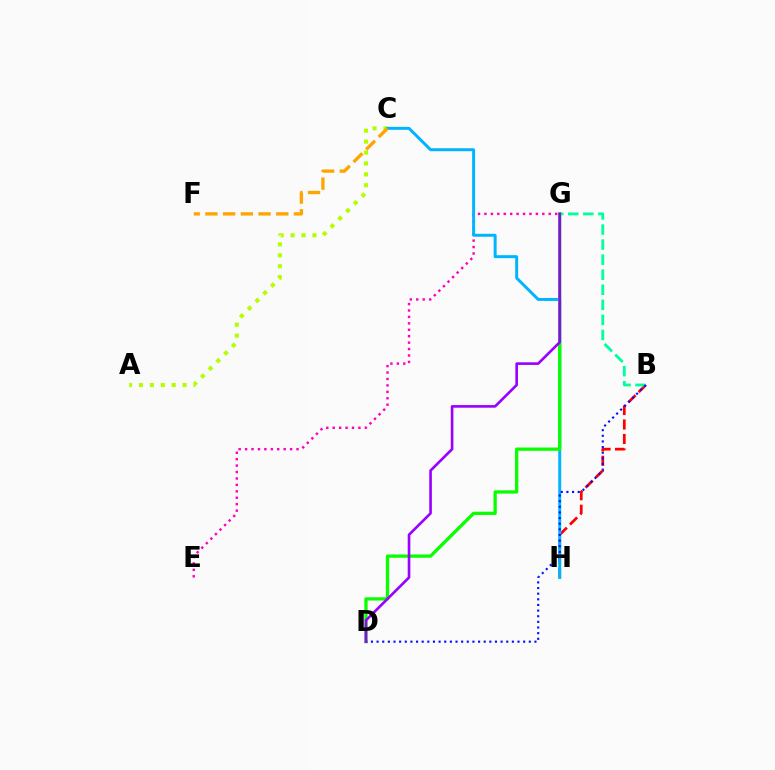{('E', 'G'): [{'color': '#ff00bd', 'line_style': 'dotted', 'thickness': 1.75}], ('A', 'C'): [{'color': '#b3ff00', 'line_style': 'dotted', 'thickness': 2.97}], ('B', 'H'): [{'color': '#ff0000', 'line_style': 'dashed', 'thickness': 1.97}], ('C', 'H'): [{'color': '#00b5ff', 'line_style': 'solid', 'thickness': 2.14}], ('C', 'F'): [{'color': '#ffa500', 'line_style': 'dashed', 'thickness': 2.41}], ('D', 'G'): [{'color': '#08ff00', 'line_style': 'solid', 'thickness': 2.35}, {'color': '#9b00ff', 'line_style': 'solid', 'thickness': 1.89}], ('B', 'G'): [{'color': '#00ff9d', 'line_style': 'dashed', 'thickness': 2.05}], ('B', 'D'): [{'color': '#0010ff', 'line_style': 'dotted', 'thickness': 1.53}]}